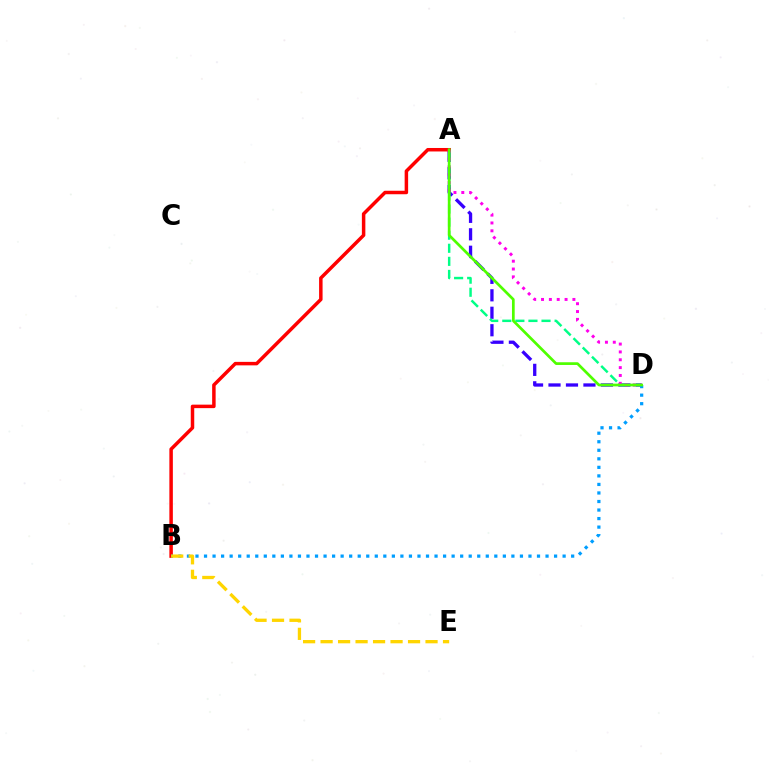{('A', 'D'): [{'color': '#3700ff', 'line_style': 'dashed', 'thickness': 2.37}, {'color': '#00ff86', 'line_style': 'dashed', 'thickness': 1.78}, {'color': '#ff00ed', 'line_style': 'dotted', 'thickness': 2.13}, {'color': '#4fff00', 'line_style': 'solid', 'thickness': 1.95}], ('A', 'B'): [{'color': '#ff0000', 'line_style': 'solid', 'thickness': 2.51}], ('B', 'D'): [{'color': '#009eff', 'line_style': 'dotted', 'thickness': 2.32}], ('B', 'E'): [{'color': '#ffd500', 'line_style': 'dashed', 'thickness': 2.38}]}